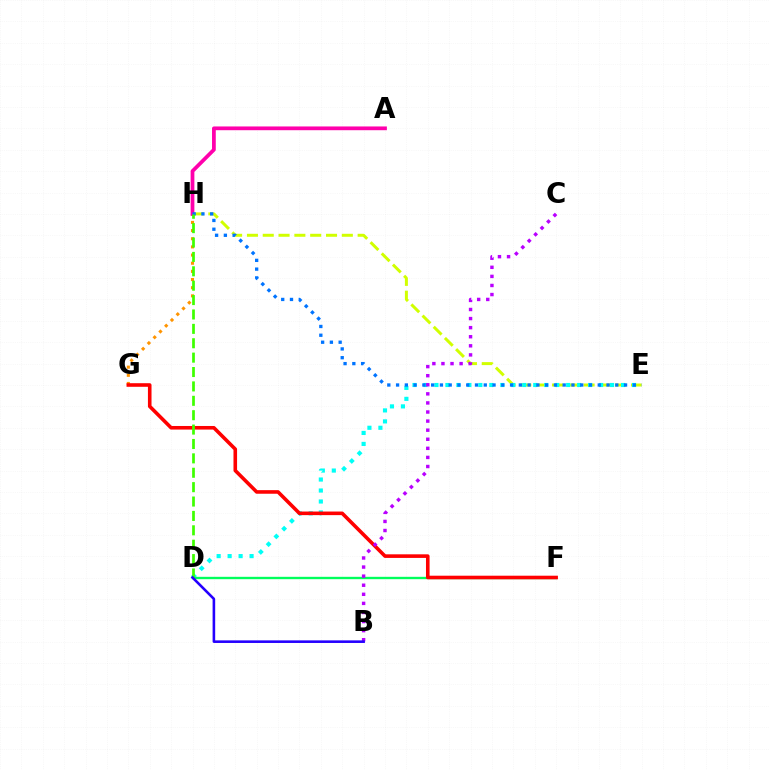{('E', 'H'): [{'color': '#d1ff00', 'line_style': 'dashed', 'thickness': 2.15}, {'color': '#0074ff', 'line_style': 'dotted', 'thickness': 2.38}], ('G', 'H'): [{'color': '#ff9400', 'line_style': 'dotted', 'thickness': 2.22}], ('A', 'H'): [{'color': '#ff00ac', 'line_style': 'solid', 'thickness': 2.7}], ('D', 'E'): [{'color': '#00fff6', 'line_style': 'dotted', 'thickness': 2.98}], ('D', 'F'): [{'color': '#00ff5c', 'line_style': 'solid', 'thickness': 1.7}], ('F', 'G'): [{'color': '#ff0000', 'line_style': 'solid', 'thickness': 2.59}], ('B', 'C'): [{'color': '#b900ff', 'line_style': 'dotted', 'thickness': 2.47}], ('D', 'H'): [{'color': '#3dff00', 'line_style': 'dashed', 'thickness': 1.95}], ('B', 'D'): [{'color': '#2500ff', 'line_style': 'solid', 'thickness': 1.87}]}